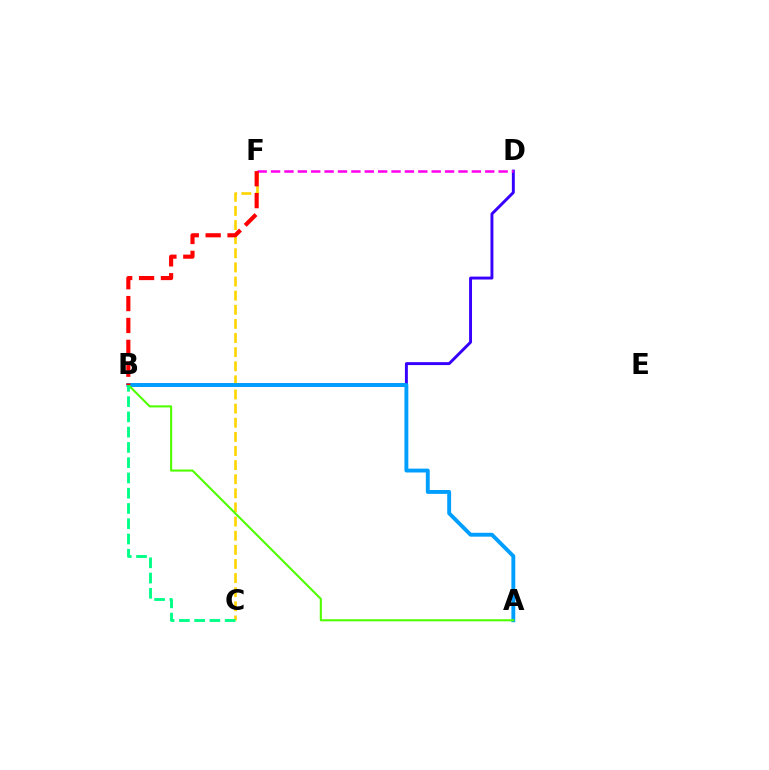{('B', 'D'): [{'color': '#3700ff', 'line_style': 'solid', 'thickness': 2.1}], ('C', 'F'): [{'color': '#ffd500', 'line_style': 'dashed', 'thickness': 1.92}], ('A', 'B'): [{'color': '#009eff', 'line_style': 'solid', 'thickness': 2.79}, {'color': '#4fff00', 'line_style': 'solid', 'thickness': 1.51}], ('B', 'C'): [{'color': '#00ff86', 'line_style': 'dashed', 'thickness': 2.07}], ('D', 'F'): [{'color': '#ff00ed', 'line_style': 'dashed', 'thickness': 1.82}], ('B', 'F'): [{'color': '#ff0000', 'line_style': 'dashed', 'thickness': 2.97}]}